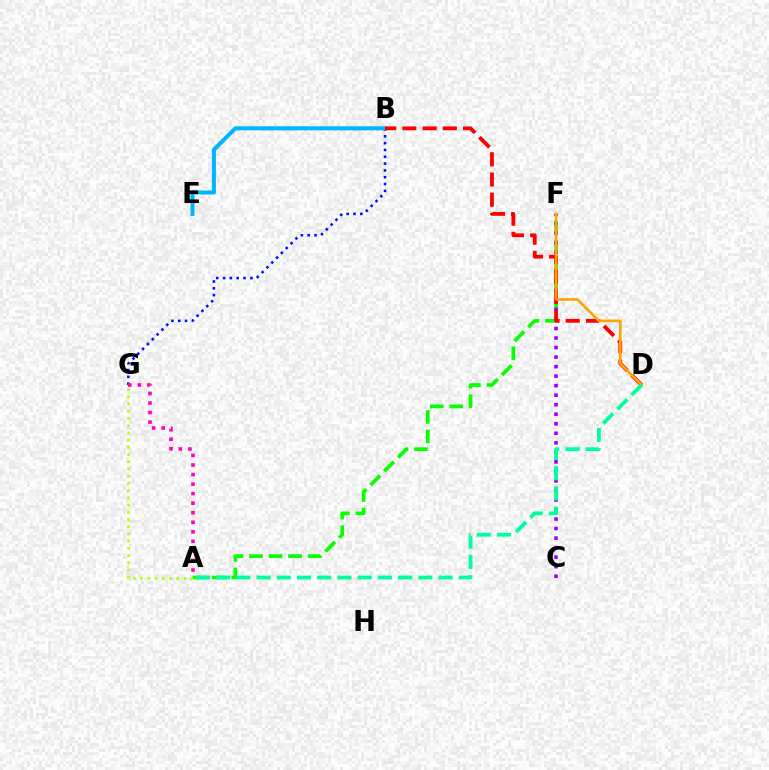{('B', 'G'): [{'color': '#0010ff', 'line_style': 'dotted', 'thickness': 1.85}], ('B', 'E'): [{'color': '#00b5ff', 'line_style': 'solid', 'thickness': 2.91}], ('A', 'F'): [{'color': '#08ff00', 'line_style': 'dashed', 'thickness': 2.65}], ('A', 'G'): [{'color': '#ff00bd', 'line_style': 'dotted', 'thickness': 2.59}, {'color': '#b3ff00', 'line_style': 'dotted', 'thickness': 1.96}], ('C', 'F'): [{'color': '#9b00ff', 'line_style': 'dotted', 'thickness': 2.59}], ('B', 'D'): [{'color': '#ff0000', 'line_style': 'dashed', 'thickness': 2.74}], ('D', 'F'): [{'color': '#ffa500', 'line_style': 'solid', 'thickness': 1.91}], ('A', 'D'): [{'color': '#00ff9d', 'line_style': 'dashed', 'thickness': 2.75}]}